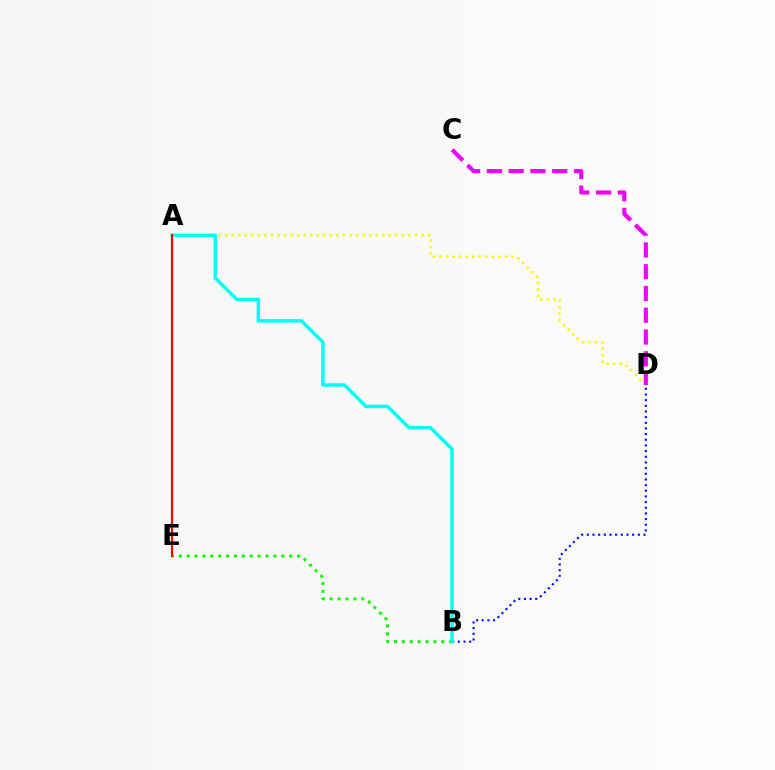{('B', 'E'): [{'color': '#08ff00', 'line_style': 'dotted', 'thickness': 2.14}], ('A', 'D'): [{'color': '#fcf500', 'line_style': 'dotted', 'thickness': 1.78}], ('B', 'D'): [{'color': '#0010ff', 'line_style': 'dotted', 'thickness': 1.54}], ('C', 'D'): [{'color': '#ee00ff', 'line_style': 'dashed', 'thickness': 2.96}], ('A', 'B'): [{'color': '#00fff6', 'line_style': 'solid', 'thickness': 2.49}], ('A', 'E'): [{'color': '#ff0000', 'line_style': 'solid', 'thickness': 1.56}]}